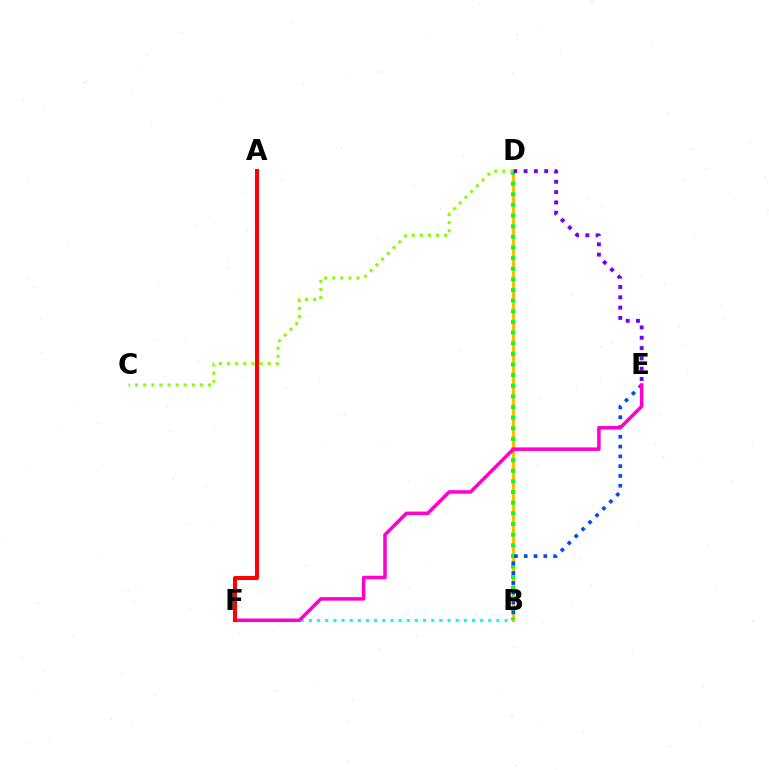{('B', 'D'): [{'color': '#ffbd00', 'line_style': 'solid', 'thickness': 2.35}, {'color': '#00ff39', 'line_style': 'dotted', 'thickness': 2.89}], ('D', 'E'): [{'color': '#7200ff', 'line_style': 'dotted', 'thickness': 2.8}], ('C', 'D'): [{'color': '#84ff00', 'line_style': 'dotted', 'thickness': 2.2}], ('B', 'F'): [{'color': '#00fff6', 'line_style': 'dotted', 'thickness': 2.22}], ('B', 'E'): [{'color': '#004bff', 'line_style': 'dotted', 'thickness': 2.66}], ('E', 'F'): [{'color': '#ff00cf', 'line_style': 'solid', 'thickness': 2.54}], ('A', 'F'): [{'color': '#ff0000', 'line_style': 'solid', 'thickness': 2.93}]}